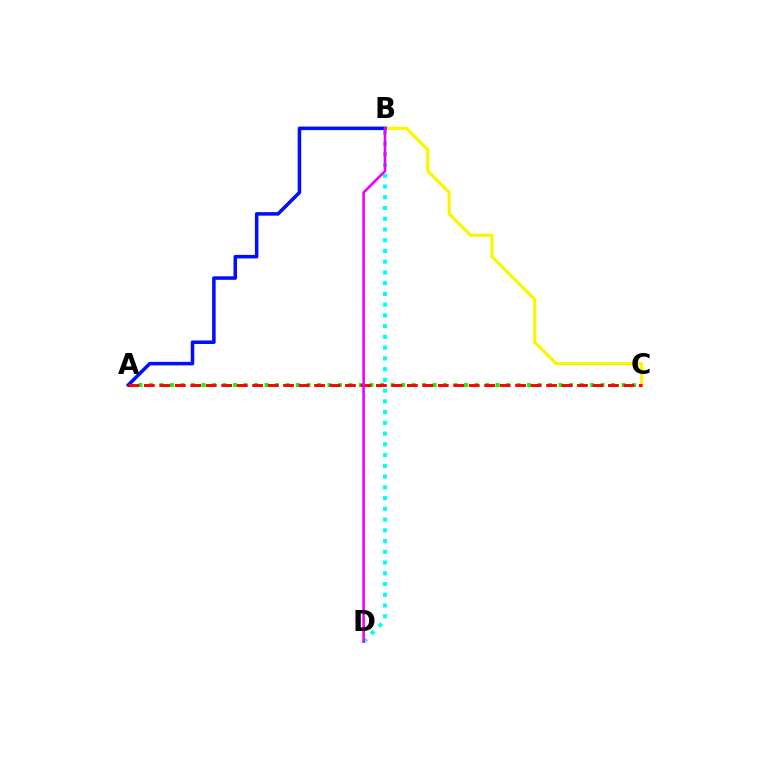{('B', 'D'): [{'color': '#00fff6', 'line_style': 'dotted', 'thickness': 2.92}, {'color': '#ee00ff', 'line_style': 'solid', 'thickness': 1.88}], ('A', 'C'): [{'color': '#08ff00', 'line_style': 'dotted', 'thickness': 2.85}, {'color': '#ff0000', 'line_style': 'dashed', 'thickness': 2.1}], ('B', 'C'): [{'color': '#fcf500', 'line_style': 'solid', 'thickness': 2.32}], ('A', 'B'): [{'color': '#0010ff', 'line_style': 'solid', 'thickness': 2.55}]}